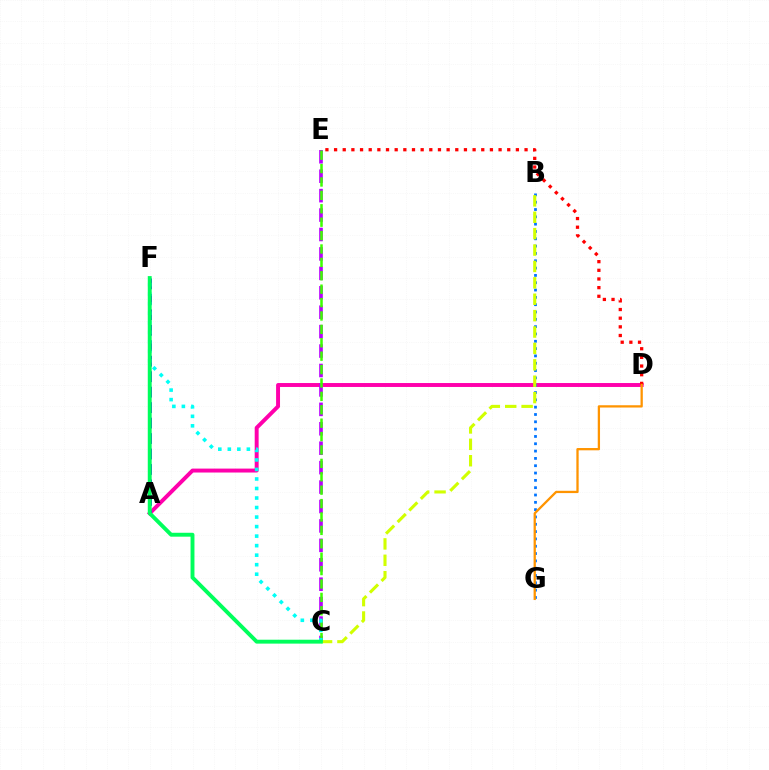{('A', 'D'): [{'color': '#ff00ac', 'line_style': 'solid', 'thickness': 2.83}], ('B', 'G'): [{'color': '#0074ff', 'line_style': 'dotted', 'thickness': 1.99}], ('C', 'E'): [{'color': '#b900ff', 'line_style': 'dashed', 'thickness': 2.64}, {'color': '#3dff00', 'line_style': 'dashed', 'thickness': 1.82}], ('B', 'C'): [{'color': '#d1ff00', 'line_style': 'dashed', 'thickness': 2.23}], ('D', 'E'): [{'color': '#ff0000', 'line_style': 'dotted', 'thickness': 2.35}], ('D', 'G'): [{'color': '#ff9400', 'line_style': 'solid', 'thickness': 1.65}], ('A', 'F'): [{'color': '#2500ff', 'line_style': 'dashed', 'thickness': 2.1}], ('C', 'F'): [{'color': '#00fff6', 'line_style': 'dotted', 'thickness': 2.59}, {'color': '#00ff5c', 'line_style': 'solid', 'thickness': 2.81}]}